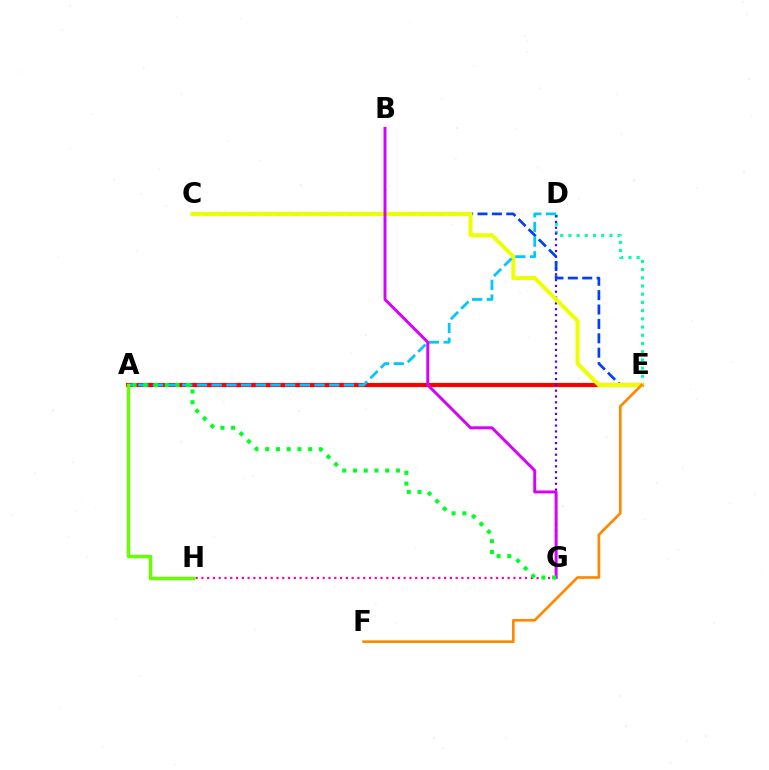{('A', 'E'): [{'color': '#ff0000', 'line_style': 'solid', 'thickness': 3.0}], ('D', 'E'): [{'color': '#00ffaf', 'line_style': 'dotted', 'thickness': 2.23}], ('D', 'G'): [{'color': '#4f00ff', 'line_style': 'dotted', 'thickness': 1.58}], ('G', 'H'): [{'color': '#ff00a0', 'line_style': 'dotted', 'thickness': 1.57}], ('C', 'E'): [{'color': '#003fff', 'line_style': 'dashed', 'thickness': 1.95}, {'color': '#eeff00', 'line_style': 'solid', 'thickness': 2.87}], ('A', 'D'): [{'color': '#00c7ff', 'line_style': 'dashed', 'thickness': 1.99}], ('E', 'F'): [{'color': '#ff8800', 'line_style': 'solid', 'thickness': 1.92}], ('B', 'G'): [{'color': '#d600ff', 'line_style': 'solid', 'thickness': 2.12}], ('A', 'G'): [{'color': '#00ff27', 'line_style': 'dotted', 'thickness': 2.92}], ('A', 'H'): [{'color': '#66ff00', 'line_style': 'solid', 'thickness': 2.49}]}